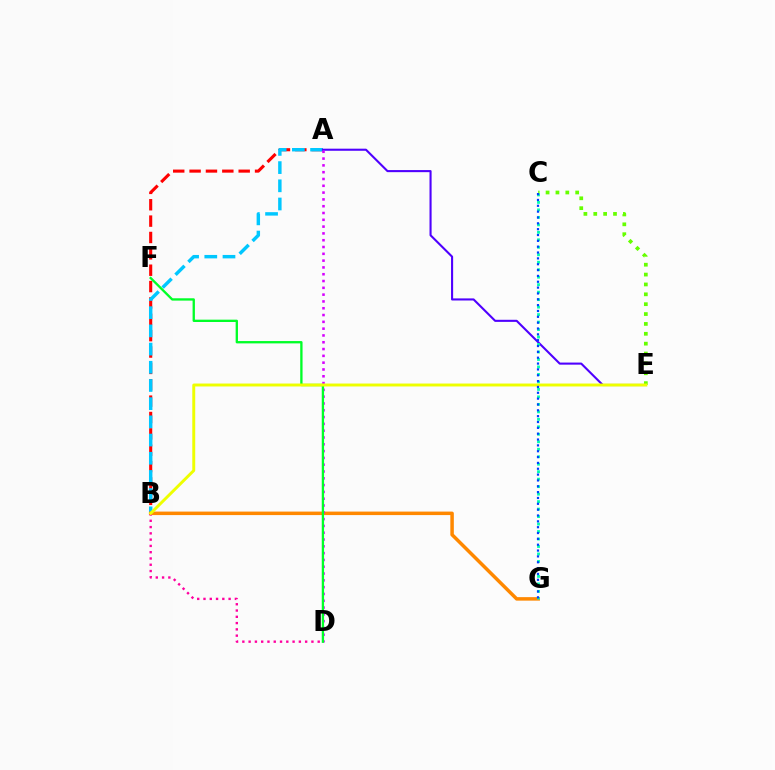{('A', 'B'): [{'color': '#ff0000', 'line_style': 'dashed', 'thickness': 2.22}, {'color': '#00c7ff', 'line_style': 'dashed', 'thickness': 2.47}], ('B', 'G'): [{'color': '#ff8800', 'line_style': 'solid', 'thickness': 2.52}], ('A', 'E'): [{'color': '#4f00ff', 'line_style': 'solid', 'thickness': 1.51}], ('B', 'D'): [{'color': '#ff00a0', 'line_style': 'dotted', 'thickness': 1.71}], ('A', 'D'): [{'color': '#d600ff', 'line_style': 'dotted', 'thickness': 1.85}], ('C', 'E'): [{'color': '#66ff00', 'line_style': 'dotted', 'thickness': 2.68}], ('D', 'F'): [{'color': '#00ff27', 'line_style': 'solid', 'thickness': 1.68}], ('C', 'G'): [{'color': '#00ffaf', 'line_style': 'dotted', 'thickness': 2.03}, {'color': '#003fff', 'line_style': 'dotted', 'thickness': 1.59}], ('B', 'E'): [{'color': '#eeff00', 'line_style': 'solid', 'thickness': 2.11}]}